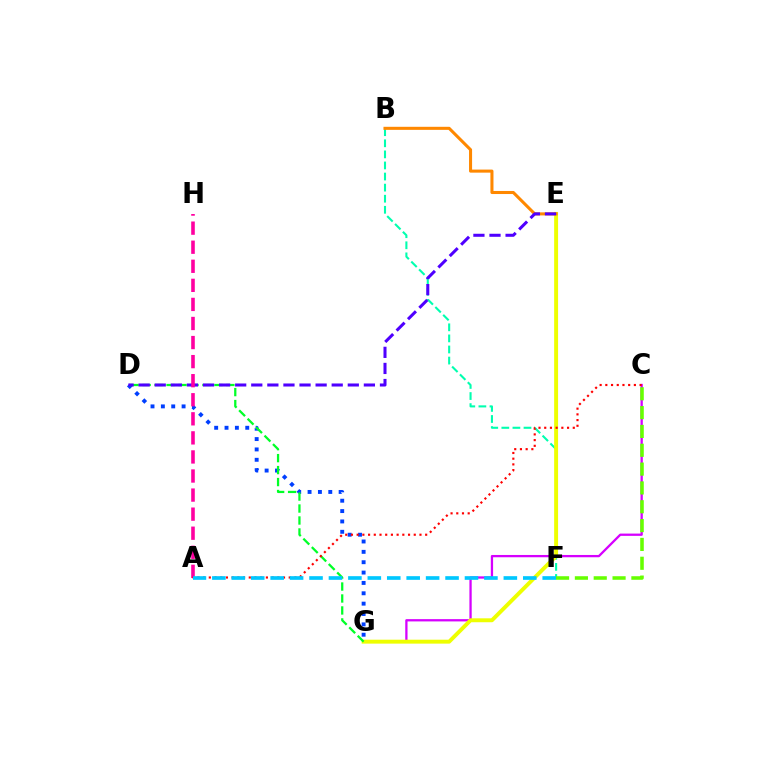{('D', 'G'): [{'color': '#003fff', 'line_style': 'dotted', 'thickness': 2.81}, {'color': '#00ff27', 'line_style': 'dashed', 'thickness': 1.63}], ('C', 'G'): [{'color': '#d600ff', 'line_style': 'solid', 'thickness': 1.64}], ('B', 'F'): [{'color': '#00ffaf', 'line_style': 'dashed', 'thickness': 1.51}], ('E', 'G'): [{'color': '#eeff00', 'line_style': 'solid', 'thickness': 2.82}], ('C', 'F'): [{'color': '#66ff00', 'line_style': 'dashed', 'thickness': 2.56}], ('B', 'E'): [{'color': '#ff8800', 'line_style': 'solid', 'thickness': 2.2}], ('D', 'E'): [{'color': '#4f00ff', 'line_style': 'dashed', 'thickness': 2.19}], ('A', 'H'): [{'color': '#ff00a0', 'line_style': 'dashed', 'thickness': 2.59}], ('A', 'C'): [{'color': '#ff0000', 'line_style': 'dotted', 'thickness': 1.55}], ('A', 'F'): [{'color': '#00c7ff', 'line_style': 'dashed', 'thickness': 2.64}]}